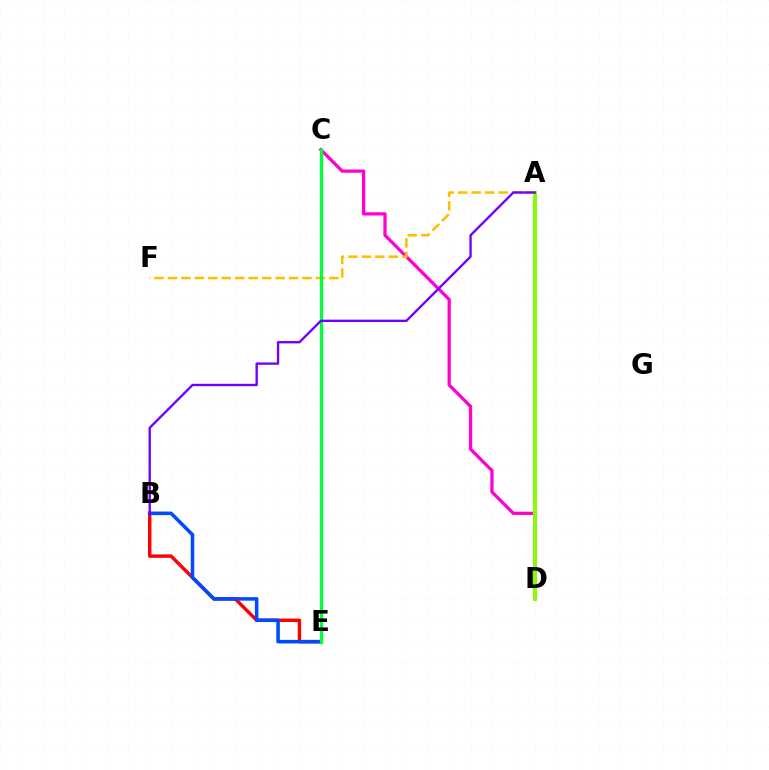{('B', 'E'): [{'color': '#ff0000', 'line_style': 'solid', 'thickness': 2.47}, {'color': '#004bff', 'line_style': 'solid', 'thickness': 2.56}], ('C', 'D'): [{'color': '#ff00cf', 'line_style': 'solid', 'thickness': 2.34}], ('A', 'F'): [{'color': '#ffbd00', 'line_style': 'dashed', 'thickness': 1.83}], ('A', 'D'): [{'color': '#00fff6', 'line_style': 'solid', 'thickness': 1.57}, {'color': '#84ff00', 'line_style': 'solid', 'thickness': 2.79}], ('C', 'E'): [{'color': '#00ff39', 'line_style': 'solid', 'thickness': 2.36}], ('A', 'B'): [{'color': '#7200ff', 'line_style': 'solid', 'thickness': 1.69}]}